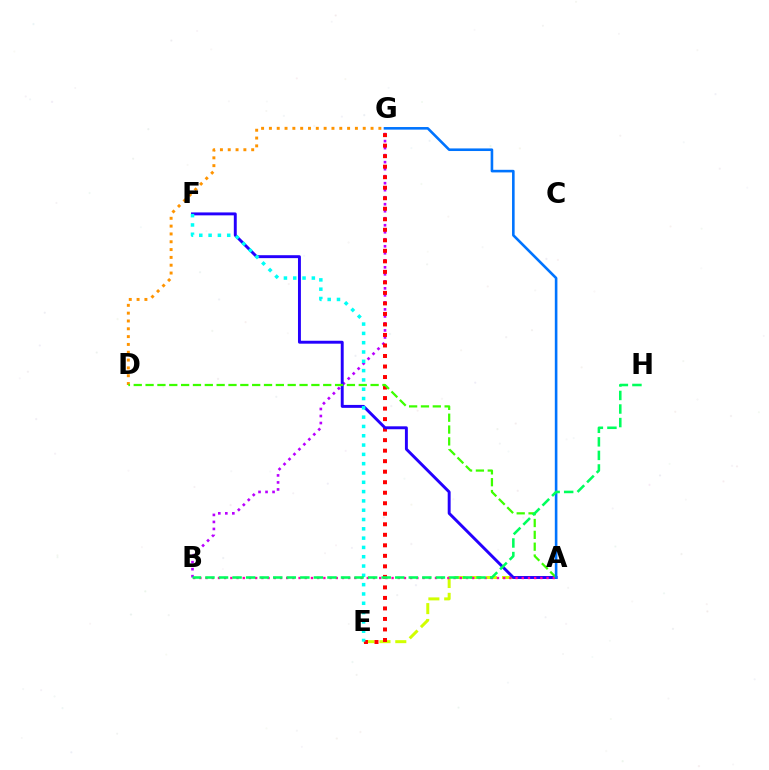{('B', 'G'): [{'color': '#b900ff', 'line_style': 'dotted', 'thickness': 1.9}], ('D', 'G'): [{'color': '#ff9400', 'line_style': 'dotted', 'thickness': 2.12}], ('A', 'E'): [{'color': '#d1ff00', 'line_style': 'dashed', 'thickness': 2.15}], ('E', 'G'): [{'color': '#ff0000', 'line_style': 'dotted', 'thickness': 2.86}], ('A', 'F'): [{'color': '#2500ff', 'line_style': 'solid', 'thickness': 2.11}], ('A', 'B'): [{'color': '#ff00ac', 'line_style': 'dotted', 'thickness': 1.68}], ('E', 'F'): [{'color': '#00fff6', 'line_style': 'dotted', 'thickness': 2.53}], ('A', 'D'): [{'color': '#3dff00', 'line_style': 'dashed', 'thickness': 1.61}], ('A', 'G'): [{'color': '#0074ff', 'line_style': 'solid', 'thickness': 1.87}], ('B', 'H'): [{'color': '#00ff5c', 'line_style': 'dashed', 'thickness': 1.84}]}